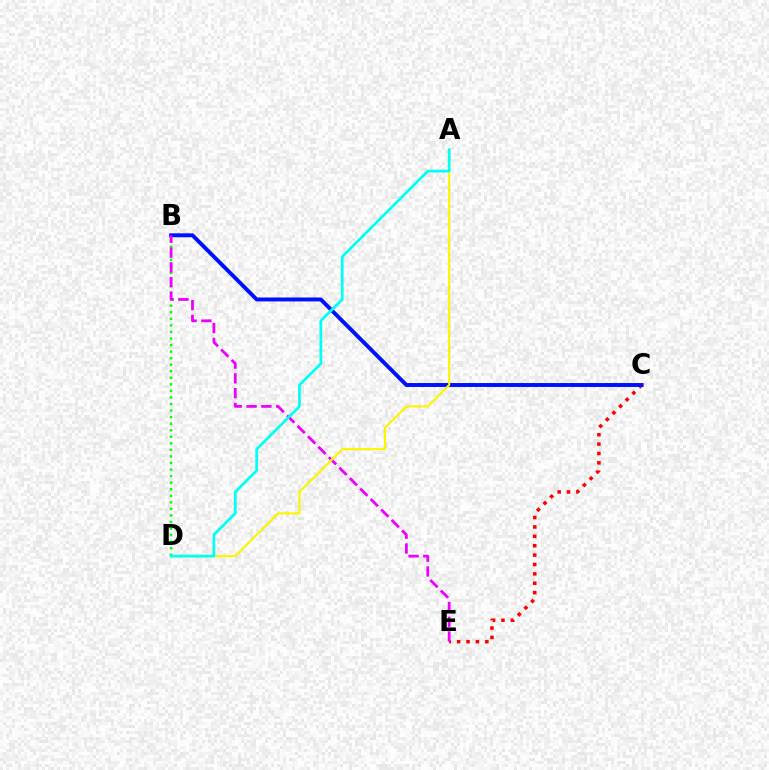{('B', 'D'): [{'color': '#08ff00', 'line_style': 'dotted', 'thickness': 1.78}], ('C', 'E'): [{'color': '#ff0000', 'line_style': 'dotted', 'thickness': 2.55}], ('B', 'C'): [{'color': '#0010ff', 'line_style': 'solid', 'thickness': 2.82}], ('B', 'E'): [{'color': '#ee00ff', 'line_style': 'dashed', 'thickness': 2.01}], ('A', 'D'): [{'color': '#fcf500', 'line_style': 'solid', 'thickness': 1.54}, {'color': '#00fff6', 'line_style': 'solid', 'thickness': 1.97}]}